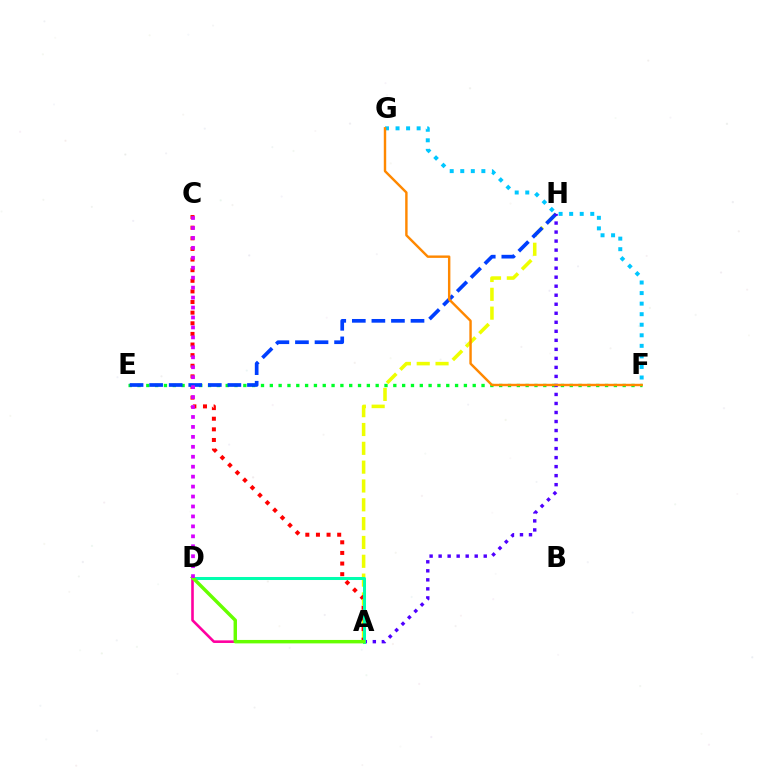{('E', 'F'): [{'color': '#00ff27', 'line_style': 'dotted', 'thickness': 2.4}], ('A', 'H'): [{'color': '#eeff00', 'line_style': 'dashed', 'thickness': 2.56}, {'color': '#4f00ff', 'line_style': 'dotted', 'thickness': 2.45}], ('F', 'G'): [{'color': '#00c7ff', 'line_style': 'dotted', 'thickness': 2.87}, {'color': '#ff8800', 'line_style': 'solid', 'thickness': 1.74}], ('A', 'C'): [{'color': '#ff0000', 'line_style': 'dotted', 'thickness': 2.89}], ('A', 'D'): [{'color': '#ff00a0', 'line_style': 'solid', 'thickness': 1.87}, {'color': '#00ffaf', 'line_style': 'solid', 'thickness': 2.18}, {'color': '#66ff00', 'line_style': 'solid', 'thickness': 2.48}], ('E', 'H'): [{'color': '#003fff', 'line_style': 'dashed', 'thickness': 2.66}], ('C', 'D'): [{'color': '#d600ff', 'line_style': 'dotted', 'thickness': 2.7}]}